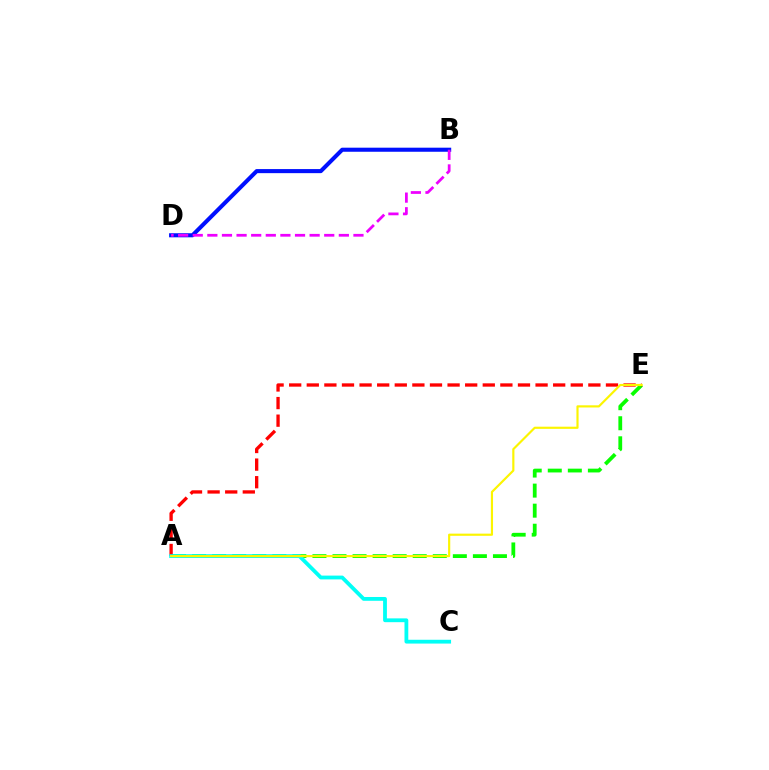{('A', 'E'): [{'color': '#08ff00', 'line_style': 'dashed', 'thickness': 2.72}, {'color': '#ff0000', 'line_style': 'dashed', 'thickness': 2.39}, {'color': '#fcf500', 'line_style': 'solid', 'thickness': 1.56}], ('B', 'D'): [{'color': '#0010ff', 'line_style': 'solid', 'thickness': 2.93}, {'color': '#ee00ff', 'line_style': 'dashed', 'thickness': 1.98}], ('A', 'C'): [{'color': '#00fff6', 'line_style': 'solid', 'thickness': 2.74}]}